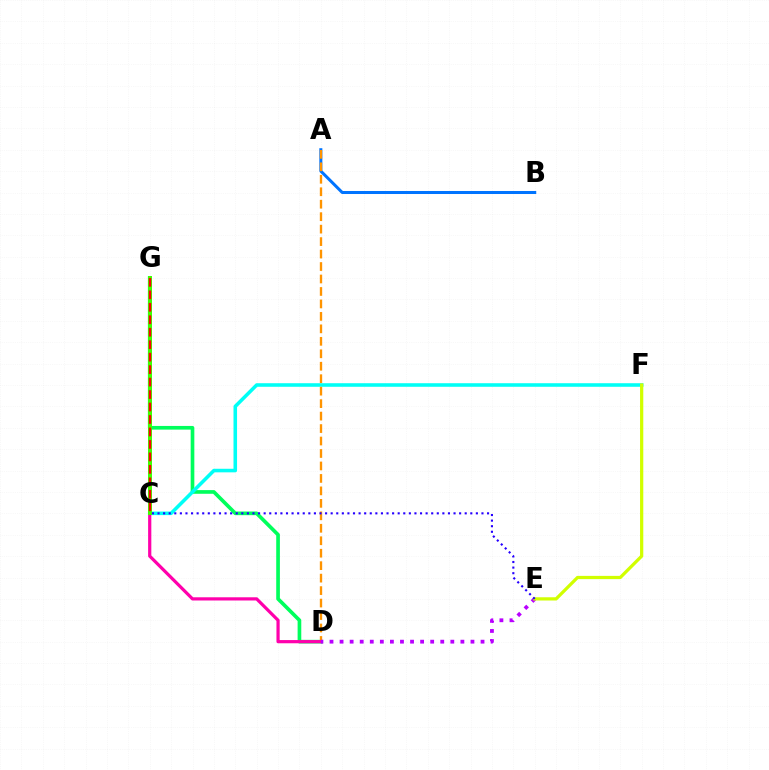{('D', 'G'): [{'color': '#00ff5c', 'line_style': 'solid', 'thickness': 2.64}, {'color': '#ff00ac', 'line_style': 'solid', 'thickness': 2.31}], ('A', 'B'): [{'color': '#0074ff', 'line_style': 'solid', 'thickness': 2.18}], ('C', 'F'): [{'color': '#00fff6', 'line_style': 'solid', 'thickness': 2.56}], ('A', 'D'): [{'color': '#ff9400', 'line_style': 'dashed', 'thickness': 1.69}], ('C', 'G'): [{'color': '#3dff00', 'line_style': 'solid', 'thickness': 2.85}, {'color': '#ff0000', 'line_style': 'dashed', 'thickness': 1.69}], ('D', 'E'): [{'color': '#b900ff', 'line_style': 'dotted', 'thickness': 2.74}], ('E', 'F'): [{'color': '#d1ff00', 'line_style': 'solid', 'thickness': 2.33}], ('C', 'E'): [{'color': '#2500ff', 'line_style': 'dotted', 'thickness': 1.52}]}